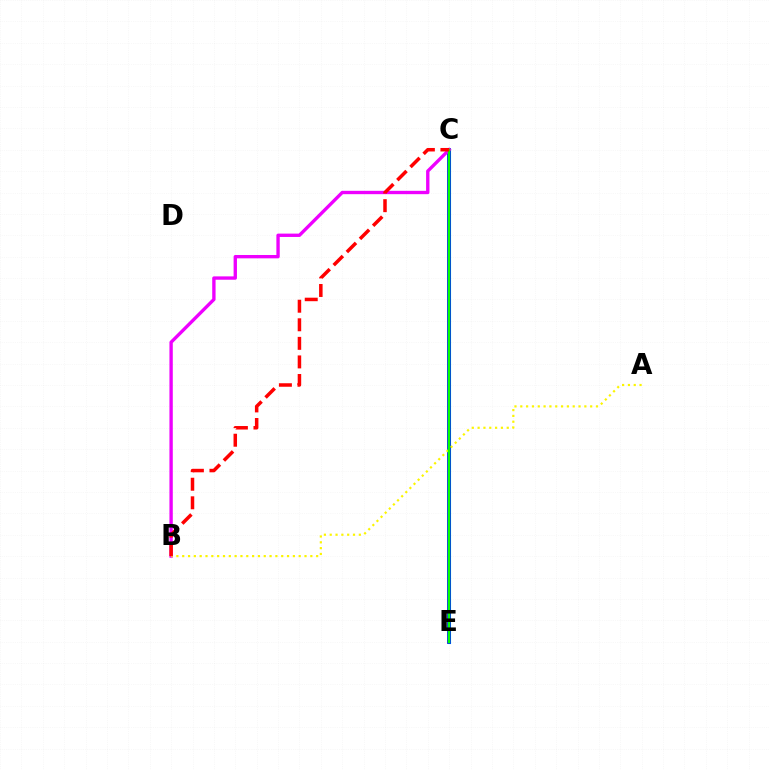{('C', 'E'): [{'color': '#00fff6', 'line_style': 'solid', 'thickness': 2.25}, {'color': '#0010ff', 'line_style': 'solid', 'thickness': 2.72}, {'color': '#08ff00', 'line_style': 'solid', 'thickness': 1.73}], ('B', 'C'): [{'color': '#ee00ff', 'line_style': 'solid', 'thickness': 2.41}, {'color': '#ff0000', 'line_style': 'dashed', 'thickness': 2.52}], ('A', 'B'): [{'color': '#fcf500', 'line_style': 'dotted', 'thickness': 1.58}]}